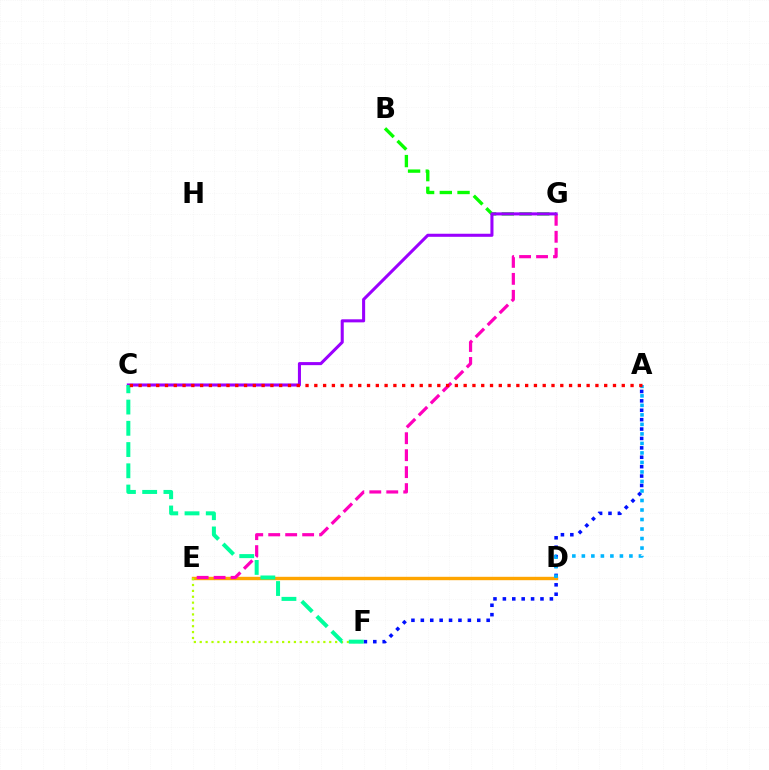{('A', 'F'): [{'color': '#0010ff', 'line_style': 'dotted', 'thickness': 2.55}], ('D', 'E'): [{'color': '#ffa500', 'line_style': 'solid', 'thickness': 2.44}], ('E', 'G'): [{'color': '#ff00bd', 'line_style': 'dashed', 'thickness': 2.31}], ('E', 'F'): [{'color': '#b3ff00', 'line_style': 'dotted', 'thickness': 1.6}], ('B', 'G'): [{'color': '#08ff00', 'line_style': 'dashed', 'thickness': 2.41}], ('C', 'G'): [{'color': '#9b00ff', 'line_style': 'solid', 'thickness': 2.2}], ('C', 'F'): [{'color': '#00ff9d', 'line_style': 'dashed', 'thickness': 2.89}], ('A', 'D'): [{'color': '#00b5ff', 'line_style': 'dotted', 'thickness': 2.58}], ('A', 'C'): [{'color': '#ff0000', 'line_style': 'dotted', 'thickness': 2.39}]}